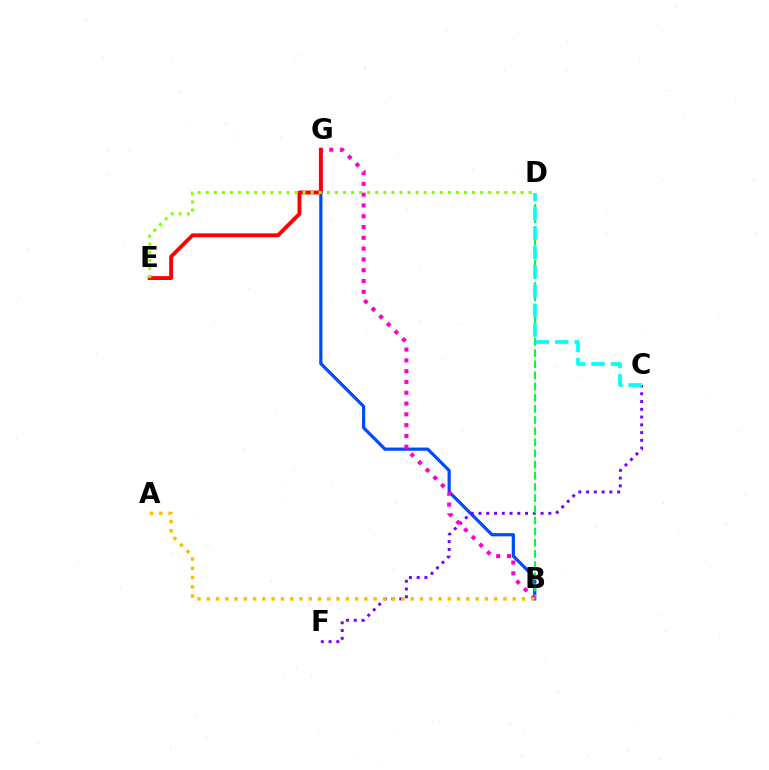{('B', 'G'): [{'color': '#004bff', 'line_style': 'solid', 'thickness': 2.31}, {'color': '#ff00cf', 'line_style': 'dotted', 'thickness': 2.93}], ('C', 'F'): [{'color': '#7200ff', 'line_style': 'dotted', 'thickness': 2.11}], ('B', 'D'): [{'color': '#00ff39', 'line_style': 'dashed', 'thickness': 1.52}], ('E', 'G'): [{'color': '#ff0000', 'line_style': 'solid', 'thickness': 2.78}], ('D', 'E'): [{'color': '#84ff00', 'line_style': 'dotted', 'thickness': 2.19}], ('C', 'D'): [{'color': '#00fff6', 'line_style': 'dashed', 'thickness': 2.64}], ('A', 'B'): [{'color': '#ffbd00', 'line_style': 'dotted', 'thickness': 2.52}]}